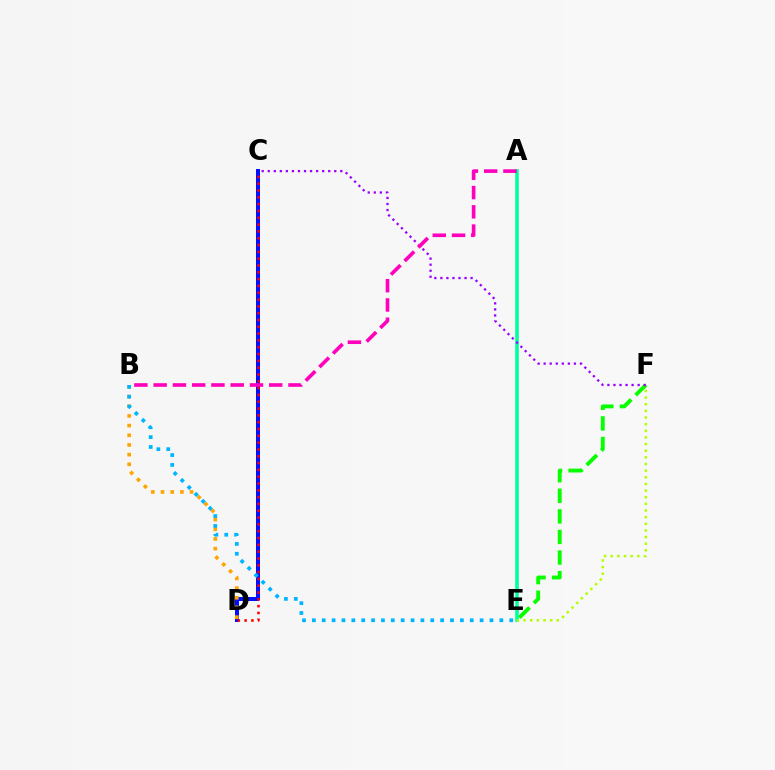{('A', 'E'): [{'color': '#00ff9d', 'line_style': 'solid', 'thickness': 2.58}], ('C', 'D'): [{'color': '#0010ff', 'line_style': 'solid', 'thickness': 2.88}, {'color': '#ff0000', 'line_style': 'dotted', 'thickness': 1.85}], ('E', 'F'): [{'color': '#b3ff00', 'line_style': 'dotted', 'thickness': 1.8}, {'color': '#08ff00', 'line_style': 'dashed', 'thickness': 2.79}], ('C', 'F'): [{'color': '#9b00ff', 'line_style': 'dotted', 'thickness': 1.64}], ('B', 'D'): [{'color': '#ffa500', 'line_style': 'dotted', 'thickness': 2.63}], ('B', 'E'): [{'color': '#00b5ff', 'line_style': 'dotted', 'thickness': 2.68}], ('A', 'B'): [{'color': '#ff00bd', 'line_style': 'dashed', 'thickness': 2.62}]}